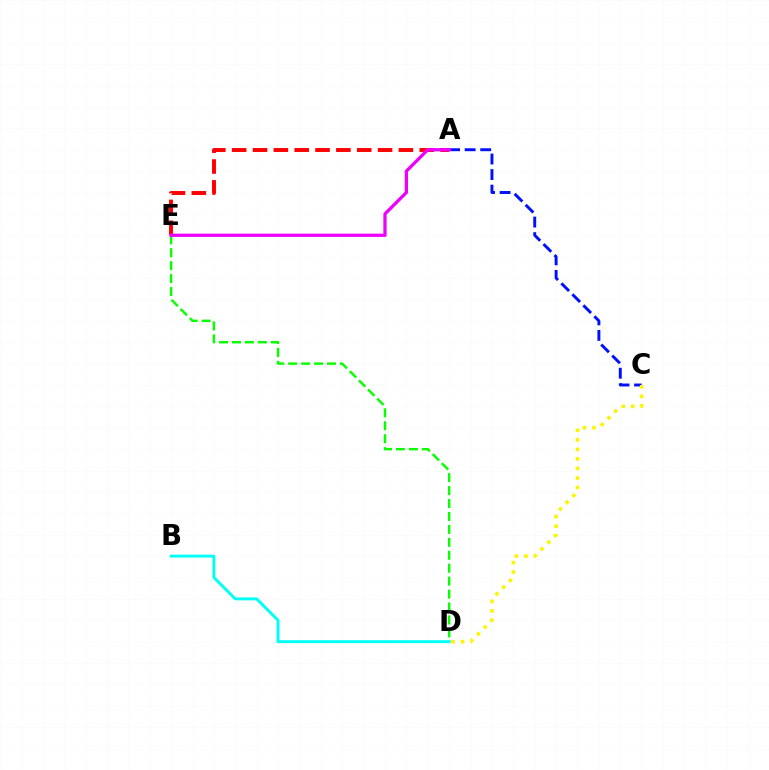{('A', 'E'): [{'color': '#ff0000', 'line_style': 'dashed', 'thickness': 2.83}, {'color': '#ee00ff', 'line_style': 'solid', 'thickness': 2.35}], ('A', 'C'): [{'color': '#0010ff', 'line_style': 'dashed', 'thickness': 2.11}], ('C', 'D'): [{'color': '#fcf500', 'line_style': 'dotted', 'thickness': 2.59}], ('D', 'E'): [{'color': '#08ff00', 'line_style': 'dashed', 'thickness': 1.76}], ('B', 'D'): [{'color': '#00fff6', 'line_style': 'solid', 'thickness': 2.09}]}